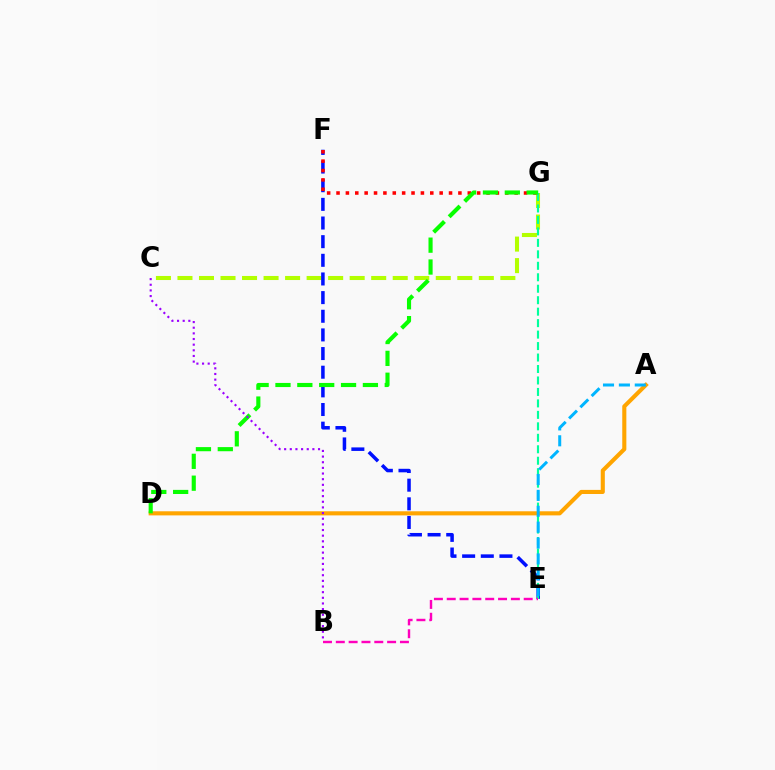{('C', 'G'): [{'color': '#b3ff00', 'line_style': 'dashed', 'thickness': 2.92}], ('A', 'D'): [{'color': '#ffa500', 'line_style': 'solid', 'thickness': 2.95}], ('E', 'F'): [{'color': '#0010ff', 'line_style': 'dashed', 'thickness': 2.53}], ('E', 'G'): [{'color': '#00ff9d', 'line_style': 'dashed', 'thickness': 1.56}], ('F', 'G'): [{'color': '#ff0000', 'line_style': 'dotted', 'thickness': 2.55}], ('A', 'E'): [{'color': '#00b5ff', 'line_style': 'dashed', 'thickness': 2.16}], ('B', 'E'): [{'color': '#ff00bd', 'line_style': 'dashed', 'thickness': 1.74}], ('D', 'G'): [{'color': '#08ff00', 'line_style': 'dashed', 'thickness': 2.97}], ('B', 'C'): [{'color': '#9b00ff', 'line_style': 'dotted', 'thickness': 1.53}]}